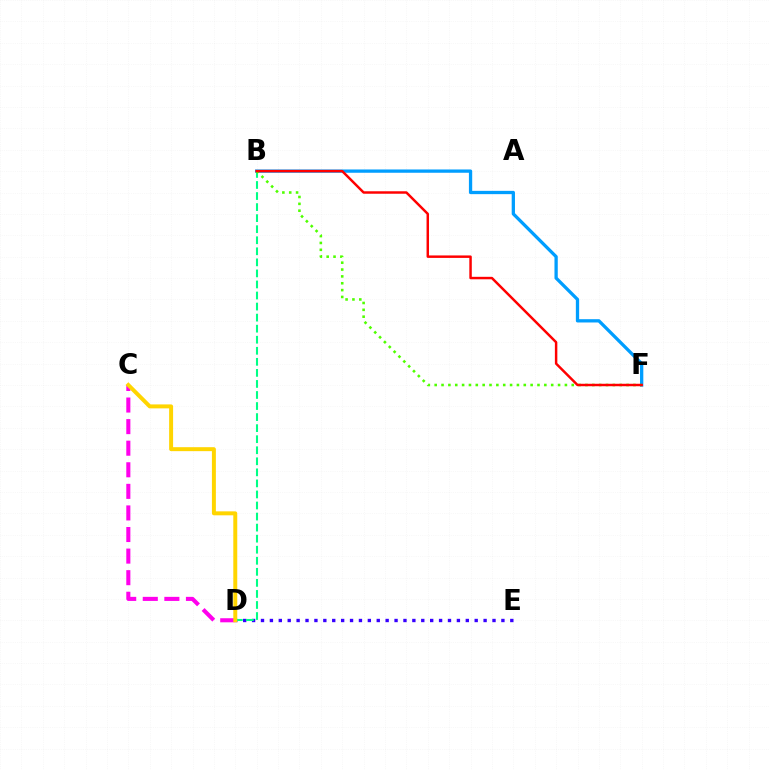{('D', 'E'): [{'color': '#3700ff', 'line_style': 'dotted', 'thickness': 2.42}], ('C', 'D'): [{'color': '#ff00ed', 'line_style': 'dashed', 'thickness': 2.93}, {'color': '#ffd500', 'line_style': 'solid', 'thickness': 2.85}], ('B', 'F'): [{'color': '#009eff', 'line_style': 'solid', 'thickness': 2.37}, {'color': '#4fff00', 'line_style': 'dotted', 'thickness': 1.86}, {'color': '#ff0000', 'line_style': 'solid', 'thickness': 1.78}], ('B', 'D'): [{'color': '#00ff86', 'line_style': 'dashed', 'thickness': 1.5}]}